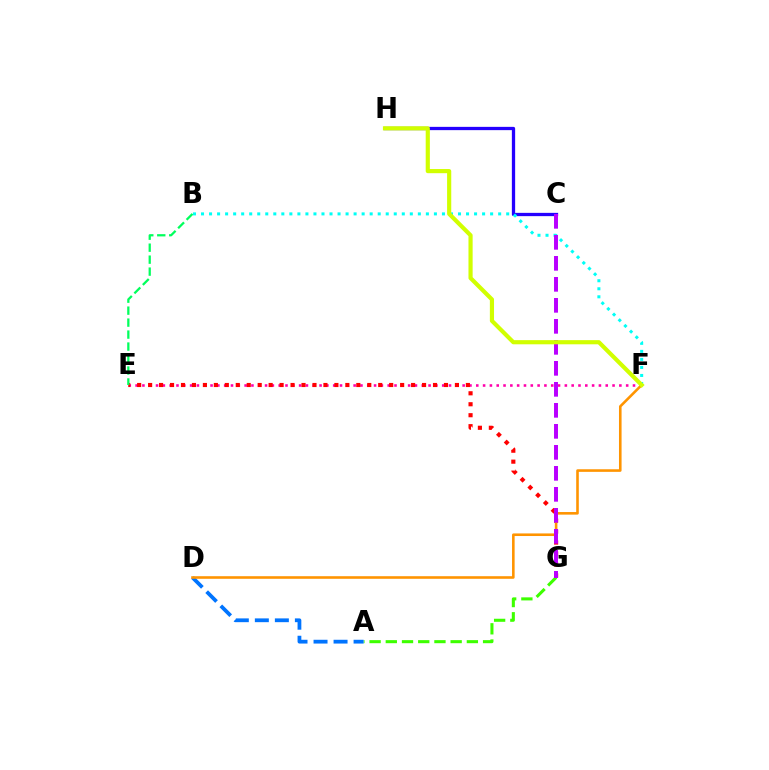{('E', 'F'): [{'color': '#ff00ac', 'line_style': 'dotted', 'thickness': 1.85}], ('C', 'H'): [{'color': '#2500ff', 'line_style': 'solid', 'thickness': 2.37}], ('A', 'G'): [{'color': '#3dff00', 'line_style': 'dashed', 'thickness': 2.2}], ('E', 'G'): [{'color': '#ff0000', 'line_style': 'dotted', 'thickness': 2.98}], ('A', 'D'): [{'color': '#0074ff', 'line_style': 'dashed', 'thickness': 2.72}], ('B', 'F'): [{'color': '#00fff6', 'line_style': 'dotted', 'thickness': 2.18}], ('D', 'F'): [{'color': '#ff9400', 'line_style': 'solid', 'thickness': 1.87}], ('C', 'G'): [{'color': '#b900ff', 'line_style': 'dashed', 'thickness': 2.85}], ('B', 'E'): [{'color': '#00ff5c', 'line_style': 'dashed', 'thickness': 1.63}], ('F', 'H'): [{'color': '#d1ff00', 'line_style': 'solid', 'thickness': 2.99}]}